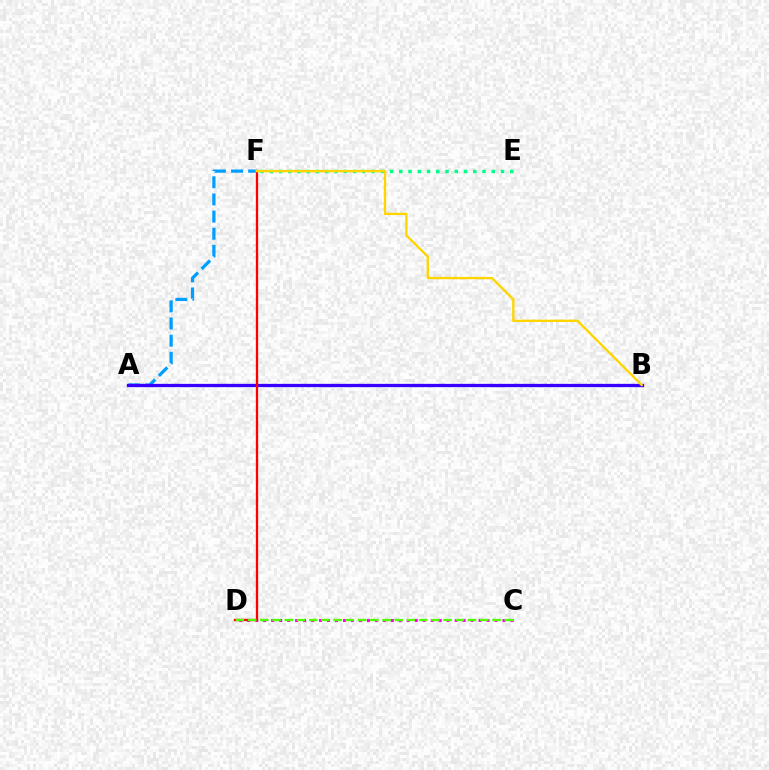{('C', 'D'): [{'color': '#ff00ed', 'line_style': 'dotted', 'thickness': 2.17}, {'color': '#4fff00', 'line_style': 'dashed', 'thickness': 1.66}], ('A', 'F'): [{'color': '#009eff', 'line_style': 'dashed', 'thickness': 2.33}], ('A', 'B'): [{'color': '#3700ff', 'line_style': 'solid', 'thickness': 2.37}], ('D', 'F'): [{'color': '#ff0000', 'line_style': 'solid', 'thickness': 1.66}], ('E', 'F'): [{'color': '#00ff86', 'line_style': 'dotted', 'thickness': 2.51}], ('B', 'F'): [{'color': '#ffd500', 'line_style': 'solid', 'thickness': 1.68}]}